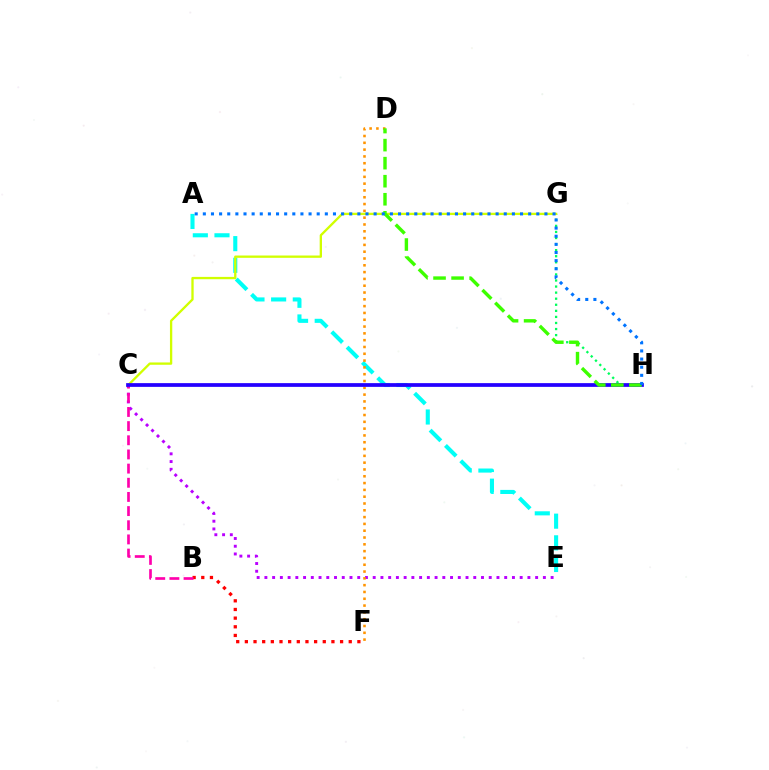{('C', 'E'): [{'color': '#b900ff', 'line_style': 'dotted', 'thickness': 2.1}], ('G', 'H'): [{'color': '#00ff5c', 'line_style': 'dotted', 'thickness': 1.65}], ('A', 'E'): [{'color': '#00fff6', 'line_style': 'dashed', 'thickness': 2.94}], ('D', 'F'): [{'color': '#ff9400', 'line_style': 'dotted', 'thickness': 1.85}], ('B', 'F'): [{'color': '#ff0000', 'line_style': 'dotted', 'thickness': 2.35}], ('B', 'C'): [{'color': '#ff00ac', 'line_style': 'dashed', 'thickness': 1.92}], ('C', 'G'): [{'color': '#d1ff00', 'line_style': 'solid', 'thickness': 1.67}], ('C', 'H'): [{'color': '#2500ff', 'line_style': 'solid', 'thickness': 2.69}], ('D', 'H'): [{'color': '#3dff00', 'line_style': 'dashed', 'thickness': 2.45}], ('A', 'H'): [{'color': '#0074ff', 'line_style': 'dotted', 'thickness': 2.21}]}